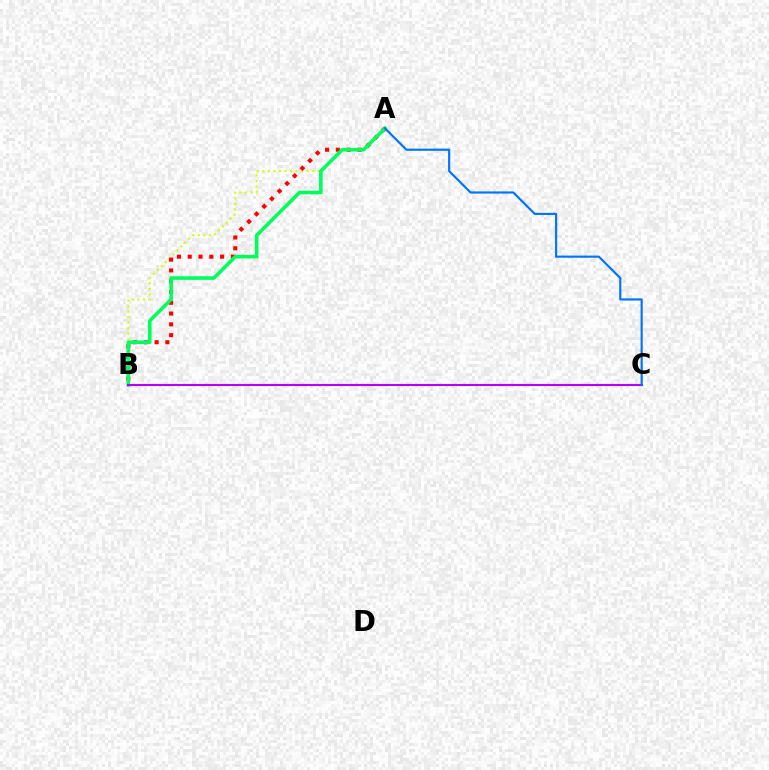{('A', 'B'): [{'color': '#d1ff00', 'line_style': 'dotted', 'thickness': 1.5}, {'color': '#ff0000', 'line_style': 'dotted', 'thickness': 2.93}, {'color': '#00ff5c', 'line_style': 'solid', 'thickness': 2.59}], ('B', 'C'): [{'color': '#b900ff', 'line_style': 'solid', 'thickness': 1.51}], ('A', 'C'): [{'color': '#0074ff', 'line_style': 'solid', 'thickness': 1.55}]}